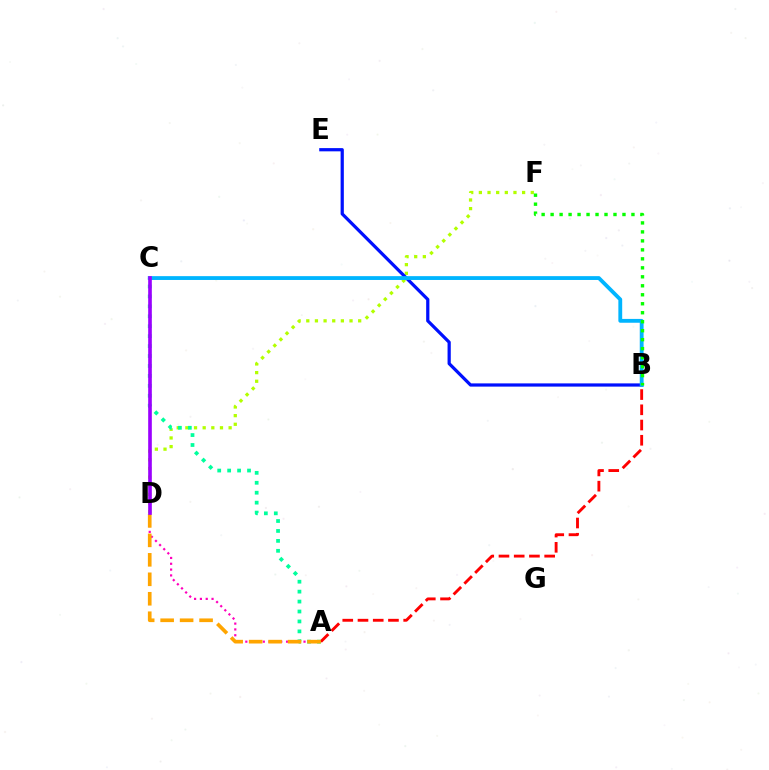{('A', 'D'): [{'color': '#ff00bd', 'line_style': 'dotted', 'thickness': 1.58}, {'color': '#ffa500', 'line_style': 'dashed', 'thickness': 2.64}], ('D', 'F'): [{'color': '#b3ff00', 'line_style': 'dotted', 'thickness': 2.35}], ('B', 'E'): [{'color': '#0010ff', 'line_style': 'solid', 'thickness': 2.32}], ('B', 'C'): [{'color': '#00b5ff', 'line_style': 'solid', 'thickness': 2.76}], ('A', 'C'): [{'color': '#00ff9d', 'line_style': 'dotted', 'thickness': 2.7}], ('A', 'B'): [{'color': '#ff0000', 'line_style': 'dashed', 'thickness': 2.07}], ('B', 'F'): [{'color': '#08ff00', 'line_style': 'dotted', 'thickness': 2.44}], ('C', 'D'): [{'color': '#9b00ff', 'line_style': 'solid', 'thickness': 2.62}]}